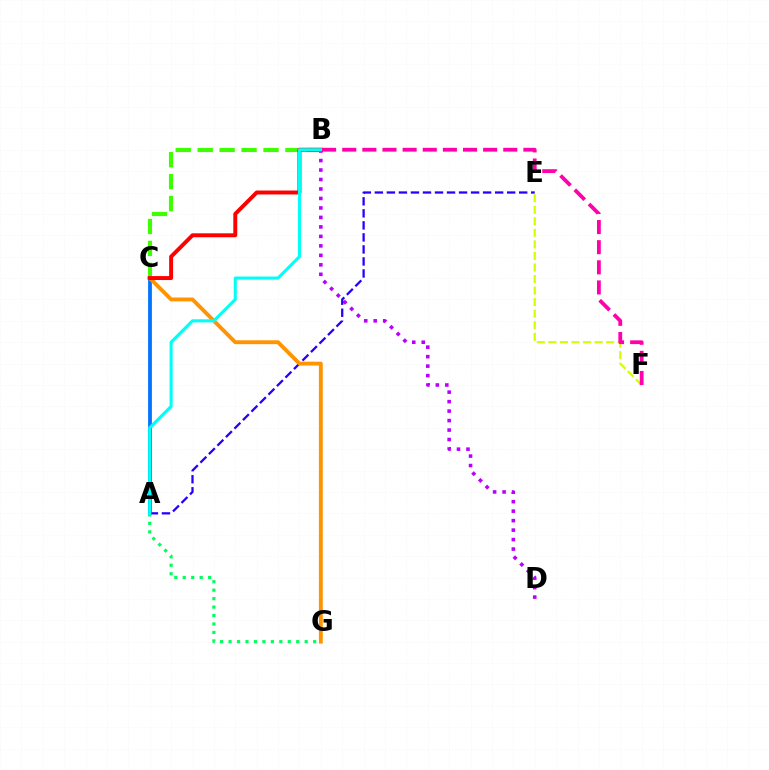{('E', 'F'): [{'color': '#d1ff00', 'line_style': 'dashed', 'thickness': 1.57}], ('A', 'C'): [{'color': '#0074ff', 'line_style': 'solid', 'thickness': 2.71}], ('B', 'D'): [{'color': '#b900ff', 'line_style': 'dotted', 'thickness': 2.58}], ('B', 'C'): [{'color': '#3dff00', 'line_style': 'dashed', 'thickness': 2.98}, {'color': '#ff0000', 'line_style': 'solid', 'thickness': 2.84}], ('A', 'E'): [{'color': '#2500ff', 'line_style': 'dashed', 'thickness': 1.63}], ('C', 'G'): [{'color': '#ff9400', 'line_style': 'solid', 'thickness': 2.79}], ('A', 'G'): [{'color': '#00ff5c', 'line_style': 'dotted', 'thickness': 2.3}], ('A', 'B'): [{'color': '#00fff6', 'line_style': 'solid', 'thickness': 2.21}], ('B', 'F'): [{'color': '#ff00ac', 'line_style': 'dashed', 'thickness': 2.73}]}